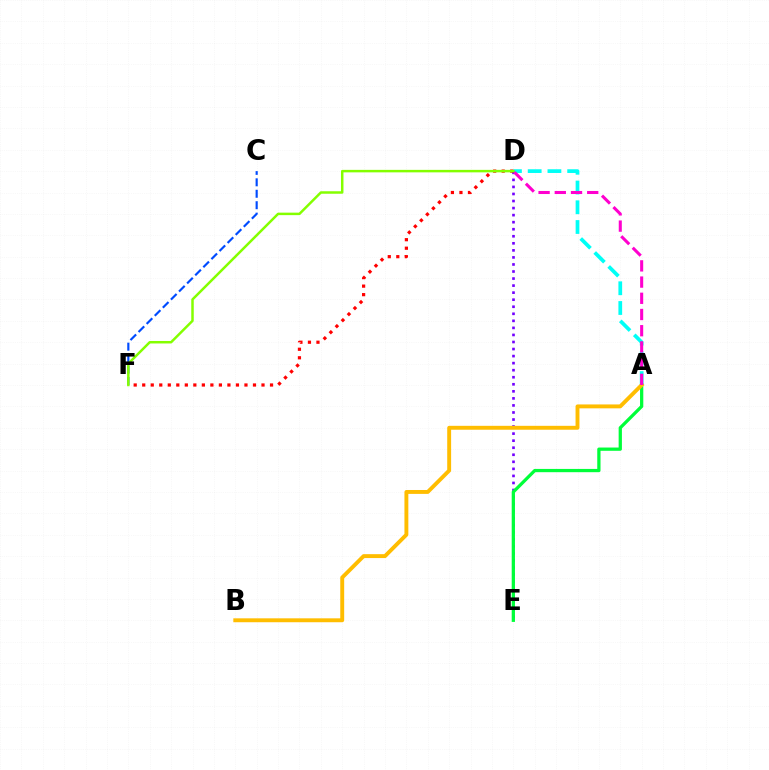{('A', 'D'): [{'color': '#00fff6', 'line_style': 'dashed', 'thickness': 2.68}, {'color': '#ff00cf', 'line_style': 'dashed', 'thickness': 2.2}], ('C', 'F'): [{'color': '#004bff', 'line_style': 'dashed', 'thickness': 1.56}], ('D', 'E'): [{'color': '#7200ff', 'line_style': 'dotted', 'thickness': 1.92}], ('A', 'E'): [{'color': '#00ff39', 'line_style': 'solid', 'thickness': 2.35}], ('A', 'B'): [{'color': '#ffbd00', 'line_style': 'solid', 'thickness': 2.81}], ('D', 'F'): [{'color': '#ff0000', 'line_style': 'dotted', 'thickness': 2.32}, {'color': '#84ff00', 'line_style': 'solid', 'thickness': 1.79}]}